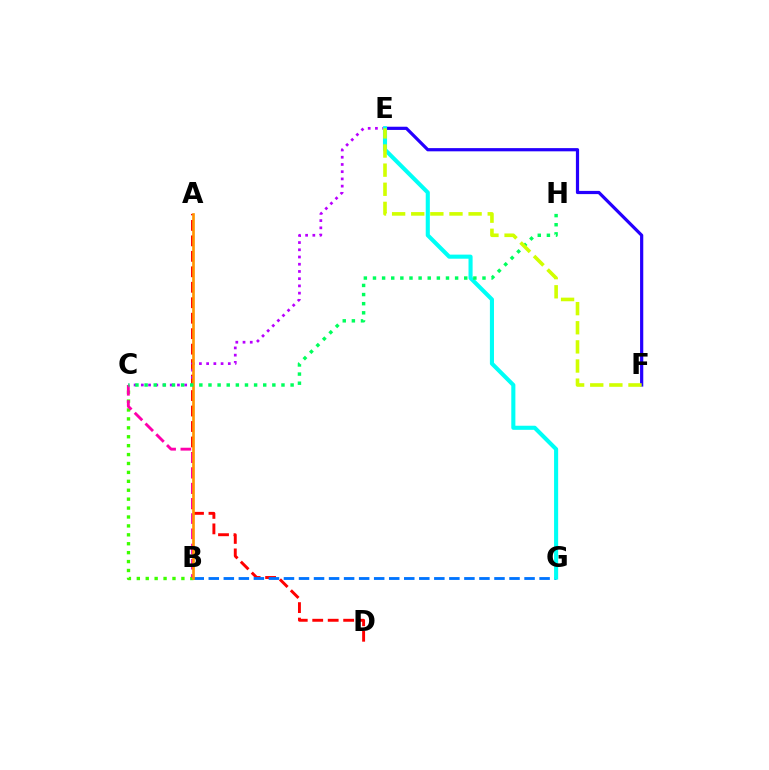{('A', 'D'): [{'color': '#ff0000', 'line_style': 'dashed', 'thickness': 2.1}], ('E', 'F'): [{'color': '#2500ff', 'line_style': 'solid', 'thickness': 2.31}, {'color': '#d1ff00', 'line_style': 'dashed', 'thickness': 2.6}], ('B', 'G'): [{'color': '#0074ff', 'line_style': 'dashed', 'thickness': 2.04}], ('C', 'E'): [{'color': '#b900ff', 'line_style': 'dotted', 'thickness': 1.96}], ('B', 'C'): [{'color': '#3dff00', 'line_style': 'dotted', 'thickness': 2.42}, {'color': '#ff00ac', 'line_style': 'dashed', 'thickness': 2.07}], ('A', 'B'): [{'color': '#ff9400', 'line_style': 'solid', 'thickness': 1.93}], ('E', 'G'): [{'color': '#00fff6', 'line_style': 'solid', 'thickness': 2.94}], ('C', 'H'): [{'color': '#00ff5c', 'line_style': 'dotted', 'thickness': 2.48}]}